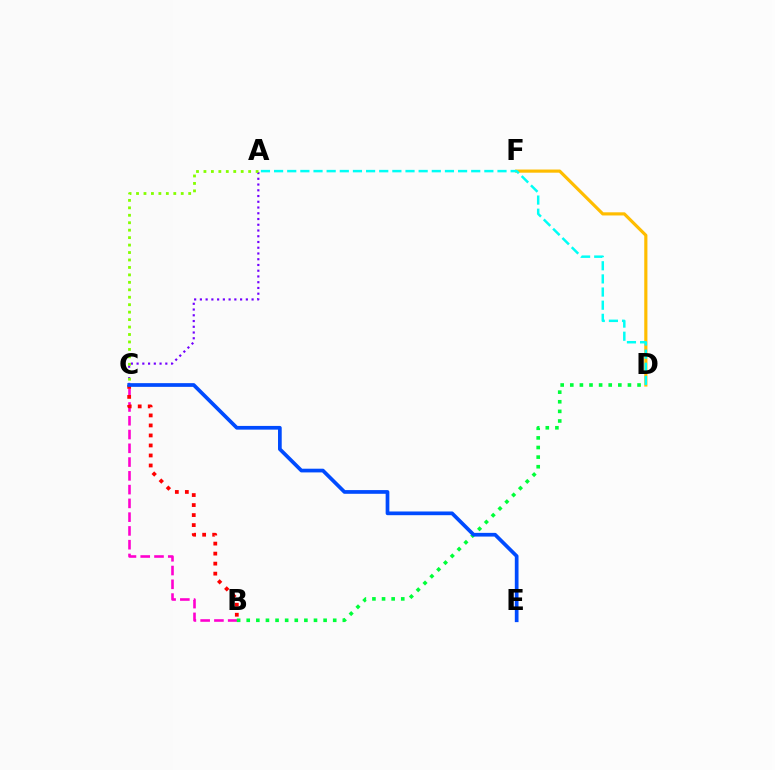{('A', 'C'): [{'color': '#7200ff', 'line_style': 'dotted', 'thickness': 1.56}, {'color': '#84ff00', 'line_style': 'dotted', 'thickness': 2.02}], ('B', 'C'): [{'color': '#ff00cf', 'line_style': 'dashed', 'thickness': 1.87}, {'color': '#ff0000', 'line_style': 'dotted', 'thickness': 2.72}], ('B', 'D'): [{'color': '#00ff39', 'line_style': 'dotted', 'thickness': 2.61}], ('D', 'F'): [{'color': '#ffbd00', 'line_style': 'solid', 'thickness': 2.27}], ('A', 'D'): [{'color': '#00fff6', 'line_style': 'dashed', 'thickness': 1.79}], ('C', 'E'): [{'color': '#004bff', 'line_style': 'solid', 'thickness': 2.67}]}